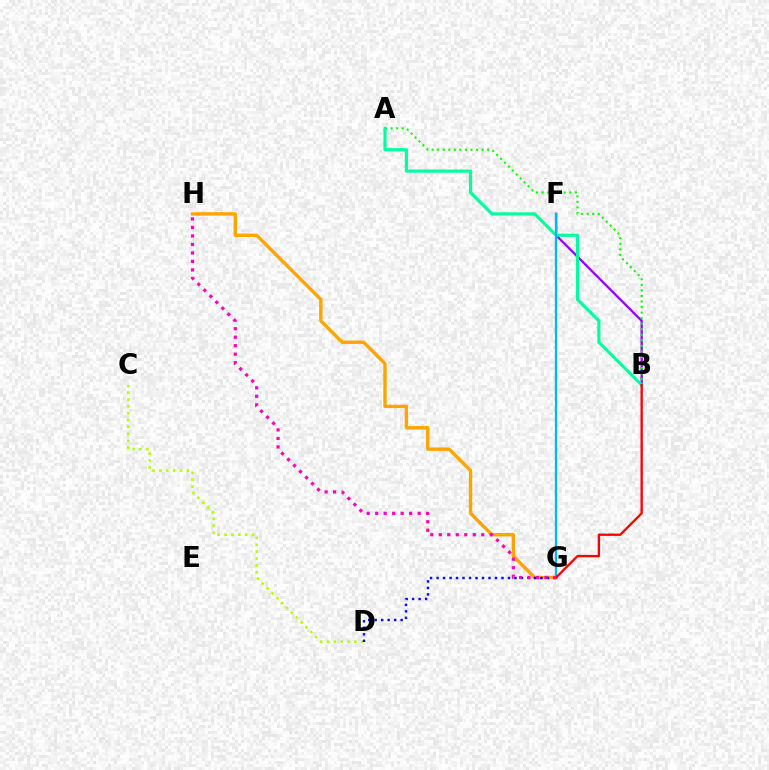{('B', 'F'): [{'color': '#9b00ff', 'line_style': 'solid', 'thickness': 1.68}], ('A', 'B'): [{'color': '#08ff00', 'line_style': 'dotted', 'thickness': 1.51}, {'color': '#00ff9d', 'line_style': 'solid', 'thickness': 2.27}], ('G', 'H'): [{'color': '#ffa500', 'line_style': 'solid', 'thickness': 2.45}, {'color': '#ff00bd', 'line_style': 'dotted', 'thickness': 2.31}], ('C', 'D'): [{'color': '#b3ff00', 'line_style': 'dotted', 'thickness': 1.87}], ('F', 'G'): [{'color': '#00b5ff', 'line_style': 'solid', 'thickness': 1.65}], ('B', 'G'): [{'color': '#ff0000', 'line_style': 'solid', 'thickness': 1.7}], ('D', 'G'): [{'color': '#0010ff', 'line_style': 'dotted', 'thickness': 1.76}]}